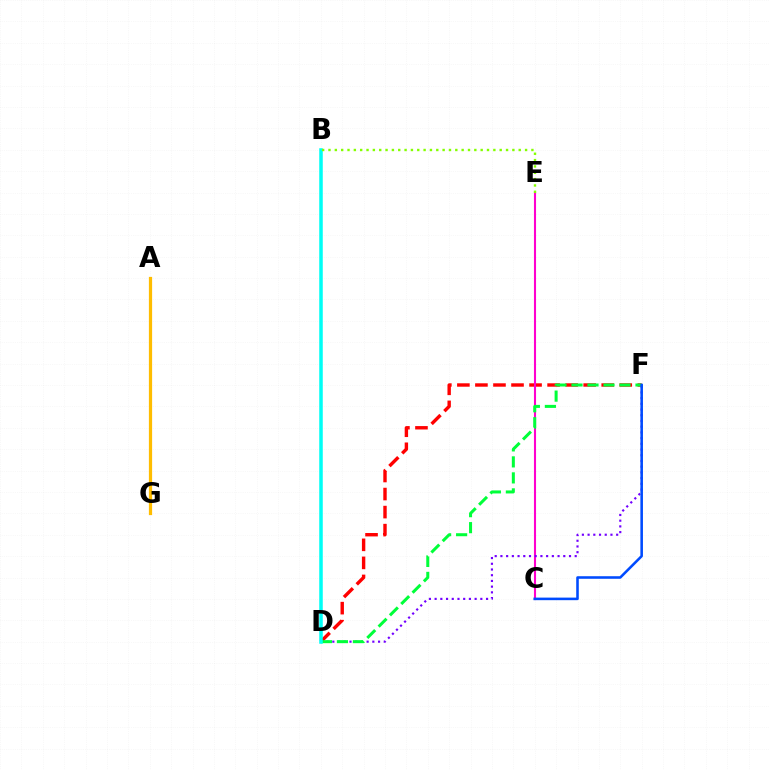{('D', 'F'): [{'color': '#ff0000', 'line_style': 'dashed', 'thickness': 2.45}, {'color': '#7200ff', 'line_style': 'dotted', 'thickness': 1.55}, {'color': '#00ff39', 'line_style': 'dashed', 'thickness': 2.17}], ('C', 'E'): [{'color': '#ff00cf', 'line_style': 'solid', 'thickness': 1.51}], ('B', 'D'): [{'color': '#00fff6', 'line_style': 'solid', 'thickness': 2.54}], ('A', 'G'): [{'color': '#ffbd00', 'line_style': 'solid', 'thickness': 2.32}], ('B', 'E'): [{'color': '#84ff00', 'line_style': 'dotted', 'thickness': 1.72}], ('C', 'F'): [{'color': '#004bff', 'line_style': 'solid', 'thickness': 1.85}]}